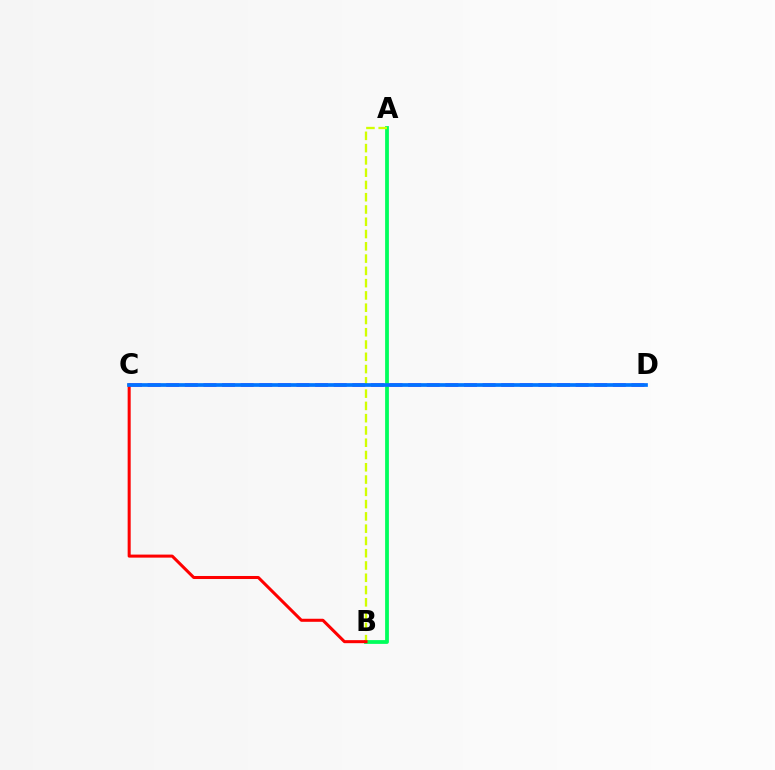{('A', 'B'): [{'color': '#00ff5c', 'line_style': 'solid', 'thickness': 2.72}, {'color': '#d1ff00', 'line_style': 'dashed', 'thickness': 1.67}], ('C', 'D'): [{'color': '#b900ff', 'line_style': 'dashed', 'thickness': 2.53}, {'color': '#0074ff', 'line_style': 'solid', 'thickness': 2.67}], ('B', 'C'): [{'color': '#ff0000', 'line_style': 'solid', 'thickness': 2.19}]}